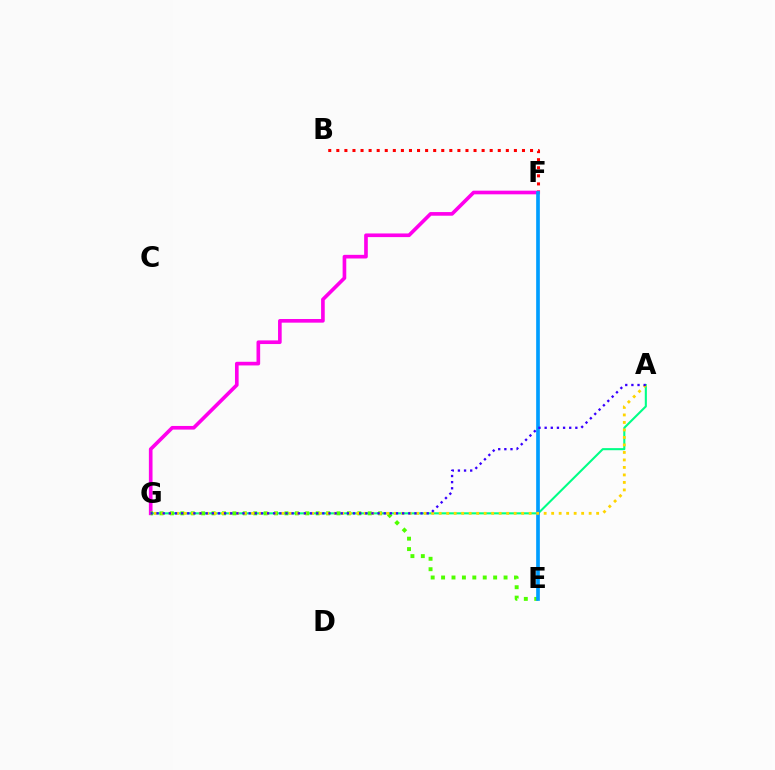{('B', 'F'): [{'color': '#ff0000', 'line_style': 'dotted', 'thickness': 2.19}], ('A', 'G'): [{'color': '#00ff86', 'line_style': 'solid', 'thickness': 1.5}, {'color': '#ffd500', 'line_style': 'dotted', 'thickness': 2.04}, {'color': '#3700ff', 'line_style': 'dotted', 'thickness': 1.67}], ('F', 'G'): [{'color': '#ff00ed', 'line_style': 'solid', 'thickness': 2.63}], ('E', 'G'): [{'color': '#4fff00', 'line_style': 'dotted', 'thickness': 2.83}], ('E', 'F'): [{'color': '#009eff', 'line_style': 'solid', 'thickness': 2.65}]}